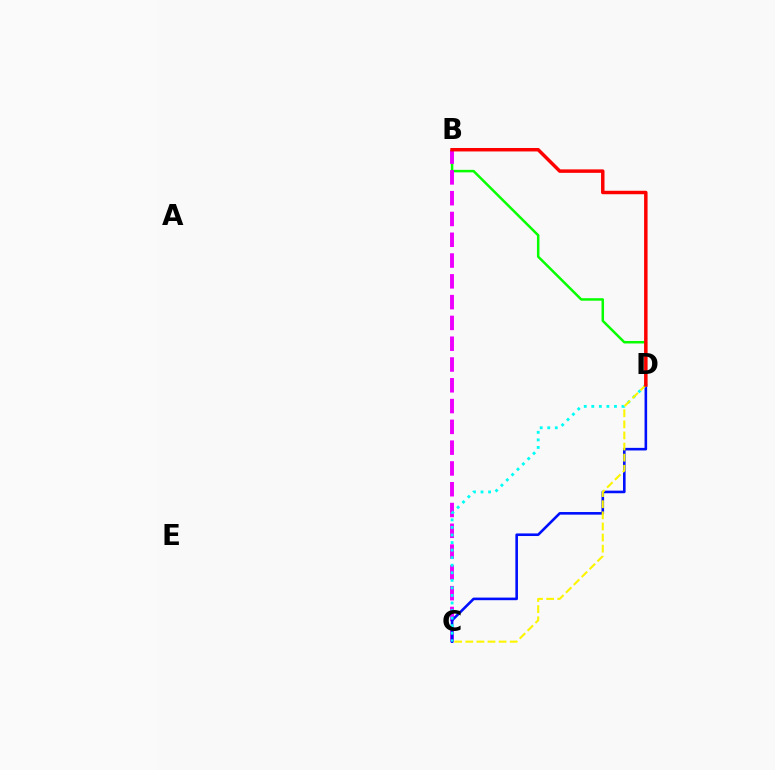{('B', 'D'): [{'color': '#08ff00', 'line_style': 'solid', 'thickness': 1.8}, {'color': '#ff0000', 'line_style': 'solid', 'thickness': 2.49}], ('B', 'C'): [{'color': '#ee00ff', 'line_style': 'dashed', 'thickness': 2.82}], ('C', 'D'): [{'color': '#0010ff', 'line_style': 'solid', 'thickness': 1.87}, {'color': '#00fff6', 'line_style': 'dotted', 'thickness': 2.05}, {'color': '#fcf500', 'line_style': 'dashed', 'thickness': 1.51}]}